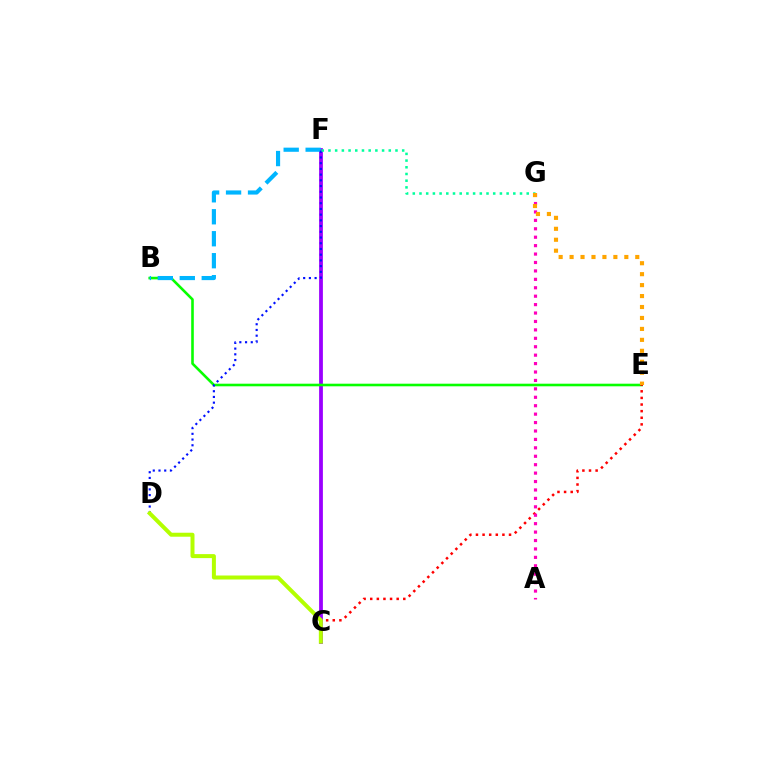{('C', 'F'): [{'color': '#9b00ff', 'line_style': 'solid', 'thickness': 2.72}], ('B', 'E'): [{'color': '#08ff00', 'line_style': 'solid', 'thickness': 1.87}], ('B', 'F'): [{'color': '#00b5ff', 'line_style': 'dashed', 'thickness': 2.98}], ('C', 'E'): [{'color': '#ff0000', 'line_style': 'dotted', 'thickness': 1.8}], ('D', 'F'): [{'color': '#0010ff', 'line_style': 'dotted', 'thickness': 1.55}], ('C', 'D'): [{'color': '#b3ff00', 'line_style': 'solid', 'thickness': 2.87}], ('F', 'G'): [{'color': '#00ff9d', 'line_style': 'dotted', 'thickness': 1.82}], ('A', 'G'): [{'color': '#ff00bd', 'line_style': 'dotted', 'thickness': 2.29}], ('E', 'G'): [{'color': '#ffa500', 'line_style': 'dotted', 'thickness': 2.97}]}